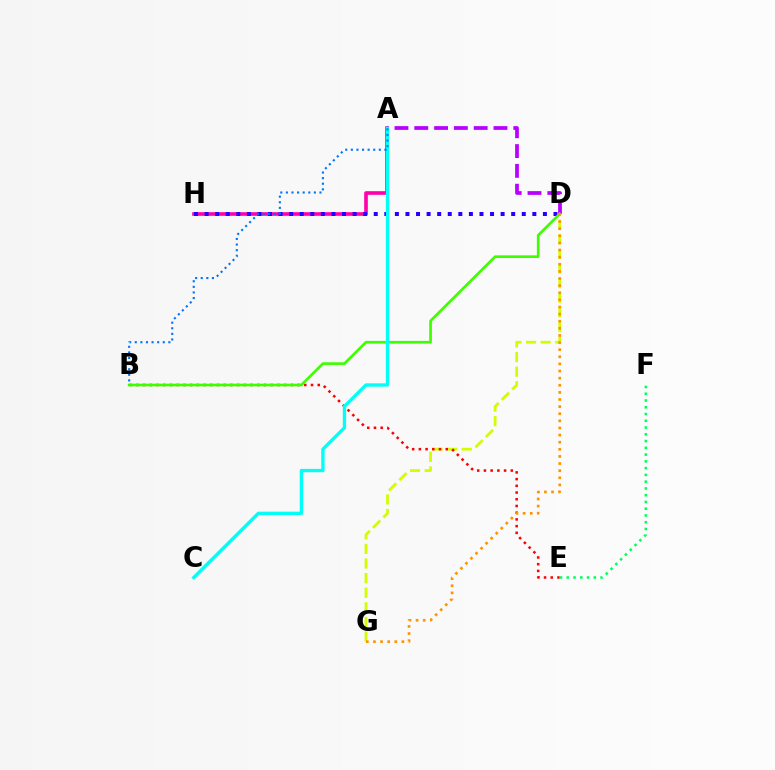{('A', 'H'): [{'color': '#ff00ac', 'line_style': 'solid', 'thickness': 2.61}], ('A', 'D'): [{'color': '#b900ff', 'line_style': 'dashed', 'thickness': 2.69}], ('D', 'G'): [{'color': '#d1ff00', 'line_style': 'dashed', 'thickness': 1.99}, {'color': '#ff9400', 'line_style': 'dotted', 'thickness': 1.93}], ('D', 'H'): [{'color': '#2500ff', 'line_style': 'dotted', 'thickness': 2.87}], ('B', 'E'): [{'color': '#ff0000', 'line_style': 'dotted', 'thickness': 1.82}], ('E', 'F'): [{'color': '#00ff5c', 'line_style': 'dotted', 'thickness': 1.84}], ('B', 'D'): [{'color': '#3dff00', 'line_style': 'solid', 'thickness': 1.92}], ('A', 'C'): [{'color': '#00fff6', 'line_style': 'solid', 'thickness': 2.39}], ('A', 'B'): [{'color': '#0074ff', 'line_style': 'dotted', 'thickness': 1.52}]}